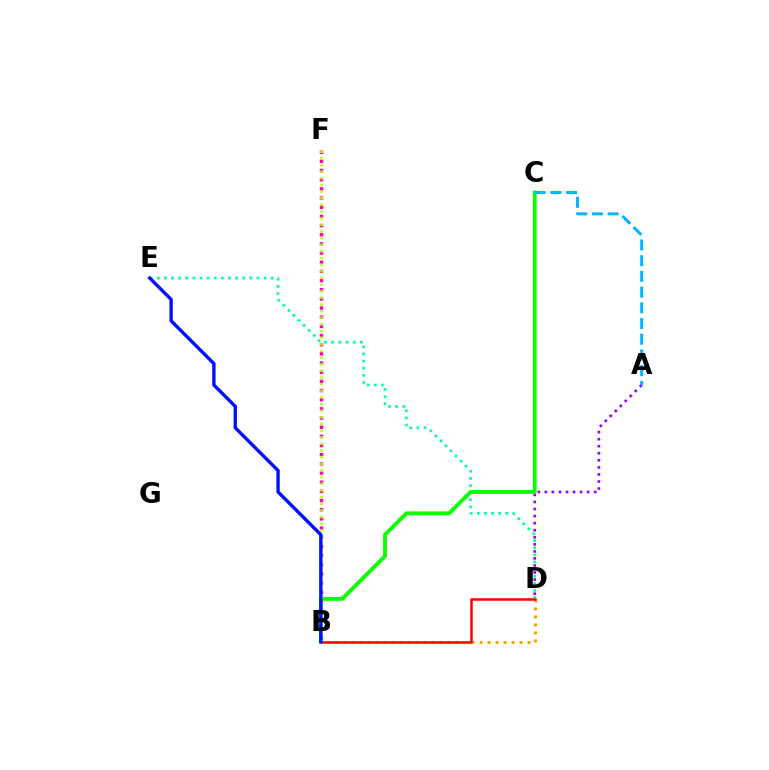{('B', 'F'): [{'color': '#ff00bd', 'line_style': 'dotted', 'thickness': 2.49}, {'color': '#b3ff00', 'line_style': 'dotted', 'thickness': 1.8}], ('A', 'D'): [{'color': '#9b00ff', 'line_style': 'dotted', 'thickness': 1.92}], ('D', 'E'): [{'color': '#00ff9d', 'line_style': 'dotted', 'thickness': 1.93}], ('B', 'D'): [{'color': '#ffa500', 'line_style': 'dotted', 'thickness': 2.17}, {'color': '#ff0000', 'line_style': 'solid', 'thickness': 1.81}], ('B', 'C'): [{'color': '#08ff00', 'line_style': 'solid', 'thickness': 2.77}], ('A', 'C'): [{'color': '#00b5ff', 'line_style': 'dashed', 'thickness': 2.13}], ('B', 'E'): [{'color': '#0010ff', 'line_style': 'solid', 'thickness': 2.43}]}